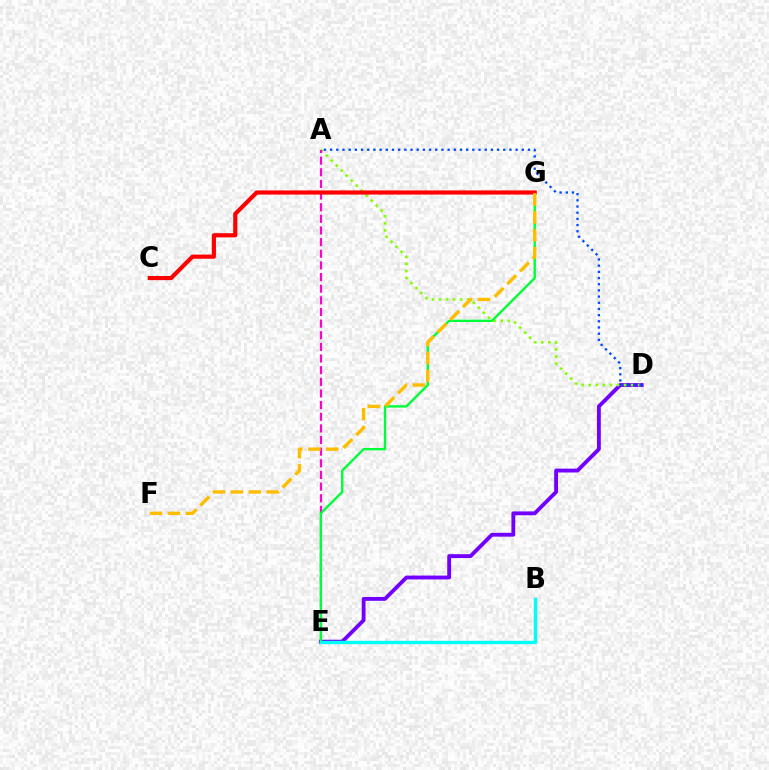{('D', 'E'): [{'color': '#7200ff', 'line_style': 'solid', 'thickness': 2.77}], ('A', 'D'): [{'color': '#84ff00', 'line_style': 'dotted', 'thickness': 1.92}, {'color': '#004bff', 'line_style': 'dotted', 'thickness': 1.68}], ('A', 'E'): [{'color': '#ff00cf', 'line_style': 'dashed', 'thickness': 1.58}], ('E', 'G'): [{'color': '#00ff39', 'line_style': 'solid', 'thickness': 1.71}], ('C', 'G'): [{'color': '#ff0000', 'line_style': 'solid', 'thickness': 2.99}], ('F', 'G'): [{'color': '#ffbd00', 'line_style': 'dashed', 'thickness': 2.44}], ('B', 'E'): [{'color': '#00fff6', 'line_style': 'solid', 'thickness': 2.44}]}